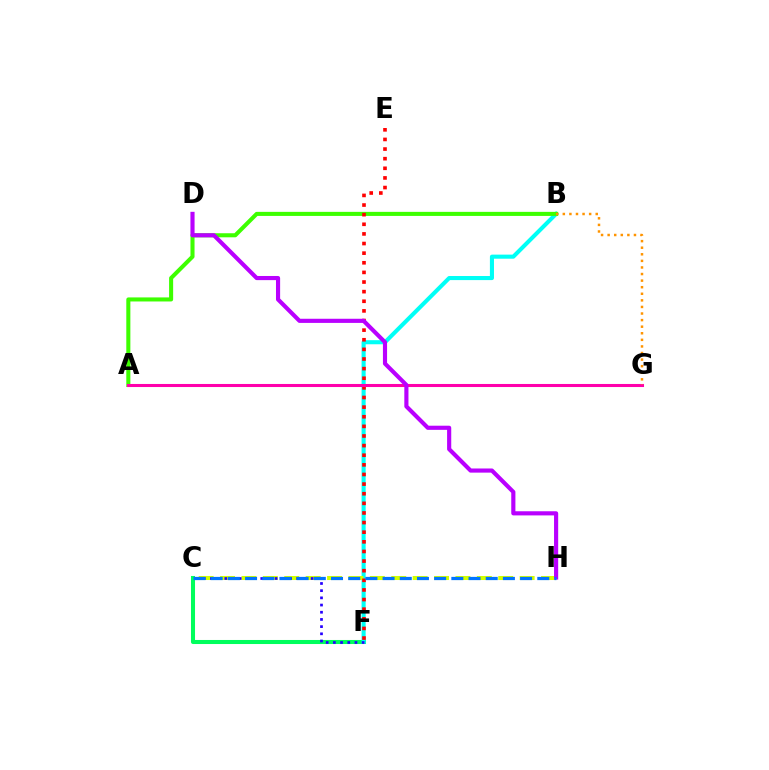{('C', 'F'): [{'color': '#00ff5c', 'line_style': 'solid', 'thickness': 2.92}, {'color': '#2500ff', 'line_style': 'dotted', 'thickness': 1.95}], ('B', 'F'): [{'color': '#00fff6', 'line_style': 'solid', 'thickness': 2.94}], ('C', 'H'): [{'color': '#d1ff00', 'line_style': 'dashed', 'thickness': 2.91}, {'color': '#0074ff', 'line_style': 'dashed', 'thickness': 2.34}], ('A', 'B'): [{'color': '#3dff00', 'line_style': 'solid', 'thickness': 2.92}], ('E', 'F'): [{'color': '#ff0000', 'line_style': 'dotted', 'thickness': 2.61}], ('A', 'G'): [{'color': '#ff00ac', 'line_style': 'solid', 'thickness': 2.2}], ('B', 'G'): [{'color': '#ff9400', 'line_style': 'dotted', 'thickness': 1.79}], ('D', 'H'): [{'color': '#b900ff', 'line_style': 'solid', 'thickness': 2.98}]}